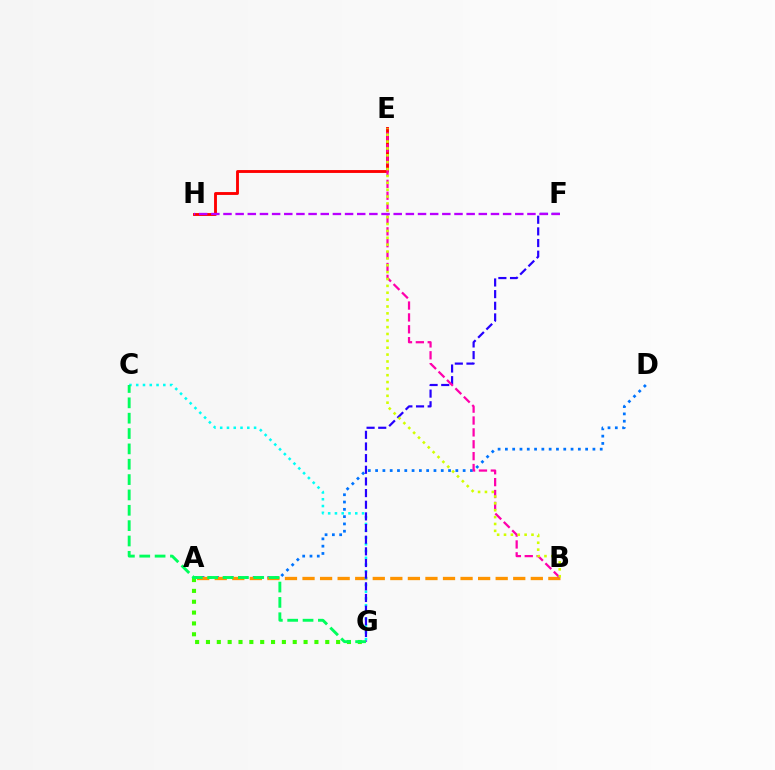{('E', 'H'): [{'color': '#ff0000', 'line_style': 'solid', 'thickness': 2.07}], ('A', 'D'): [{'color': '#0074ff', 'line_style': 'dotted', 'thickness': 1.98}], ('A', 'B'): [{'color': '#ff9400', 'line_style': 'dashed', 'thickness': 2.39}], ('A', 'G'): [{'color': '#3dff00', 'line_style': 'dotted', 'thickness': 2.95}], ('C', 'G'): [{'color': '#00fff6', 'line_style': 'dotted', 'thickness': 1.84}, {'color': '#00ff5c', 'line_style': 'dashed', 'thickness': 2.09}], ('F', 'G'): [{'color': '#2500ff', 'line_style': 'dashed', 'thickness': 1.58}], ('B', 'E'): [{'color': '#ff00ac', 'line_style': 'dashed', 'thickness': 1.61}, {'color': '#d1ff00', 'line_style': 'dotted', 'thickness': 1.87}], ('F', 'H'): [{'color': '#b900ff', 'line_style': 'dashed', 'thickness': 1.65}]}